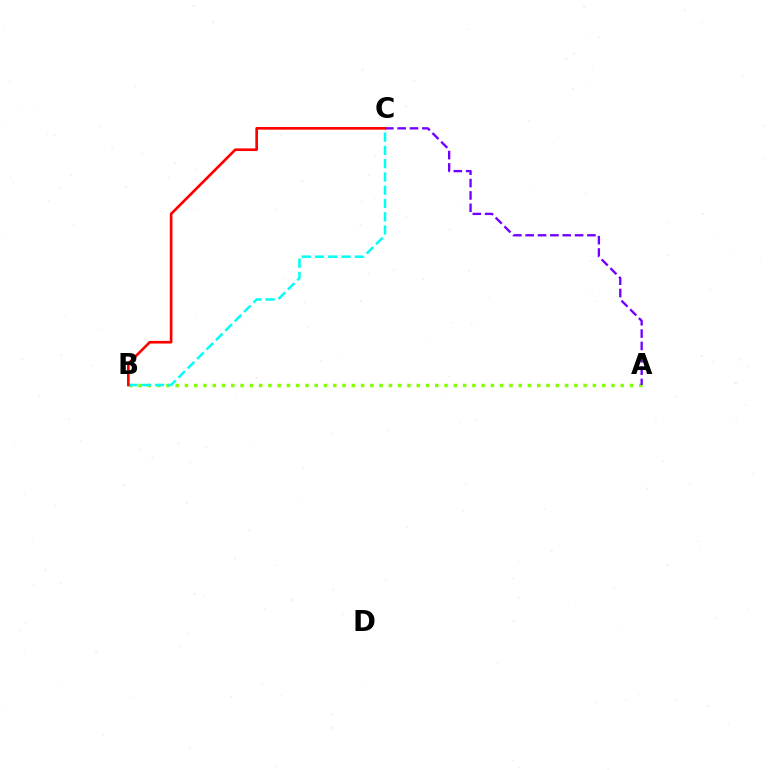{('A', 'B'): [{'color': '#84ff00', 'line_style': 'dotted', 'thickness': 2.52}], ('A', 'C'): [{'color': '#7200ff', 'line_style': 'dashed', 'thickness': 1.68}], ('B', 'C'): [{'color': '#00fff6', 'line_style': 'dashed', 'thickness': 1.8}, {'color': '#ff0000', 'line_style': 'solid', 'thickness': 1.91}]}